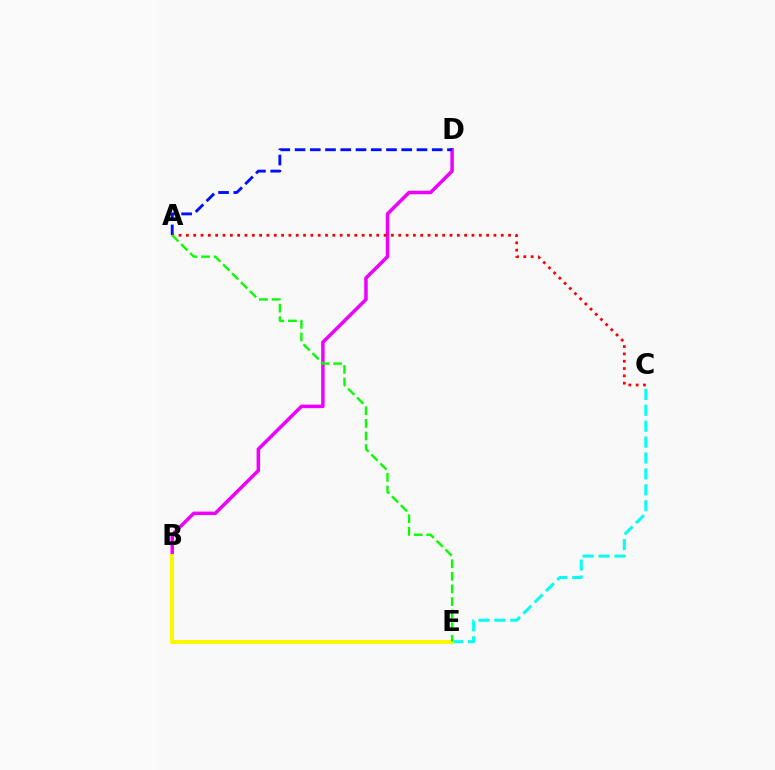{('C', 'E'): [{'color': '#00fff6', 'line_style': 'dashed', 'thickness': 2.16}], ('B', 'D'): [{'color': '#ee00ff', 'line_style': 'solid', 'thickness': 2.52}], ('A', 'D'): [{'color': '#0010ff', 'line_style': 'dashed', 'thickness': 2.07}], ('B', 'E'): [{'color': '#fcf500', 'line_style': 'solid', 'thickness': 2.92}], ('A', 'C'): [{'color': '#ff0000', 'line_style': 'dotted', 'thickness': 1.99}], ('A', 'E'): [{'color': '#08ff00', 'line_style': 'dashed', 'thickness': 1.71}]}